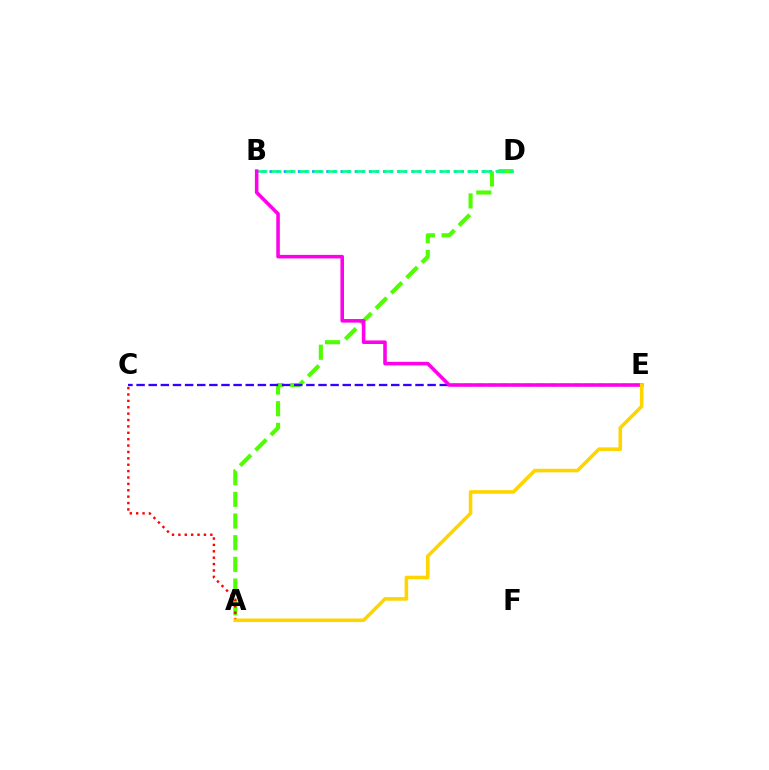{('B', 'D'): [{'color': '#009eff', 'line_style': 'dotted', 'thickness': 1.93}, {'color': '#00ff86', 'line_style': 'dashed', 'thickness': 1.9}], ('A', 'D'): [{'color': '#4fff00', 'line_style': 'dashed', 'thickness': 2.94}], ('A', 'C'): [{'color': '#ff0000', 'line_style': 'dotted', 'thickness': 1.73}], ('C', 'E'): [{'color': '#3700ff', 'line_style': 'dashed', 'thickness': 1.65}], ('B', 'E'): [{'color': '#ff00ed', 'line_style': 'solid', 'thickness': 2.56}], ('A', 'E'): [{'color': '#ffd500', 'line_style': 'solid', 'thickness': 2.58}]}